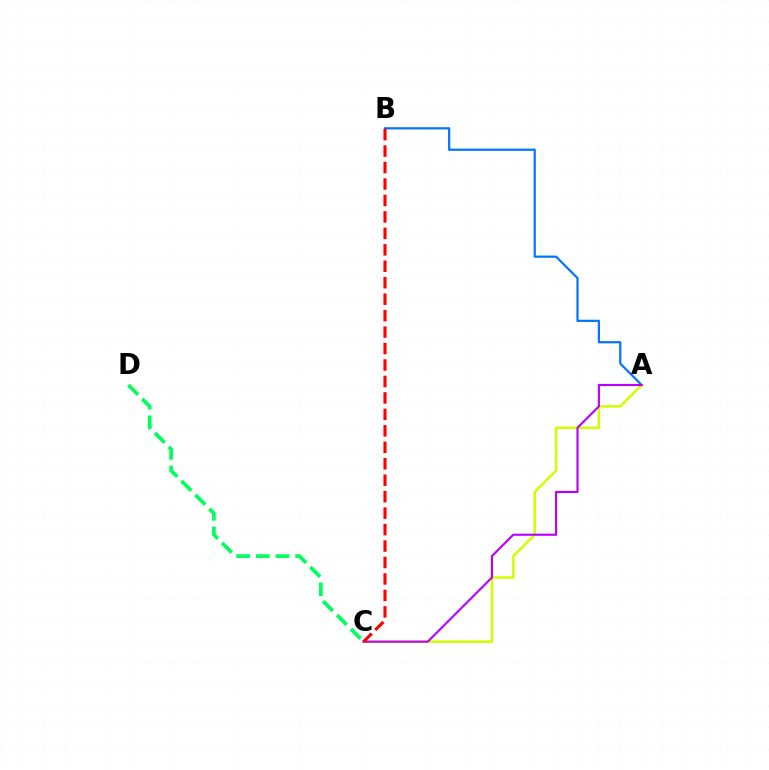{('A', 'B'): [{'color': '#0074ff', 'line_style': 'solid', 'thickness': 1.59}], ('A', 'C'): [{'color': '#d1ff00', 'line_style': 'solid', 'thickness': 1.81}, {'color': '#b900ff', 'line_style': 'solid', 'thickness': 1.53}], ('B', 'C'): [{'color': '#ff0000', 'line_style': 'dashed', 'thickness': 2.24}], ('C', 'D'): [{'color': '#00ff5c', 'line_style': 'dashed', 'thickness': 2.67}]}